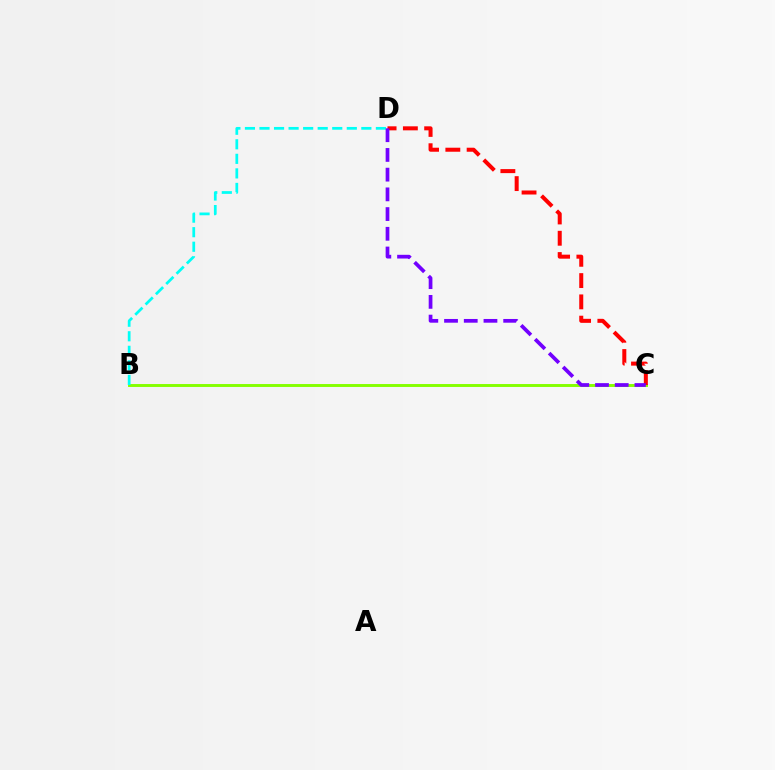{('B', 'C'): [{'color': '#84ff00', 'line_style': 'solid', 'thickness': 2.1}], ('B', 'D'): [{'color': '#00fff6', 'line_style': 'dashed', 'thickness': 1.98}], ('C', 'D'): [{'color': '#ff0000', 'line_style': 'dashed', 'thickness': 2.89}, {'color': '#7200ff', 'line_style': 'dashed', 'thickness': 2.68}]}